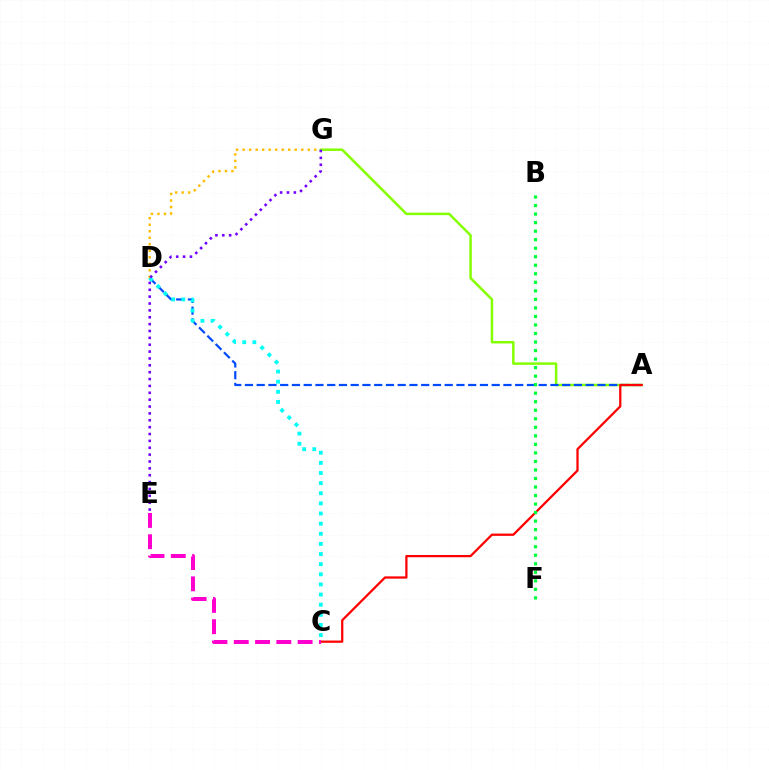{('D', 'G'): [{'color': '#ffbd00', 'line_style': 'dotted', 'thickness': 1.77}], ('A', 'G'): [{'color': '#84ff00', 'line_style': 'solid', 'thickness': 1.79}], ('A', 'D'): [{'color': '#004bff', 'line_style': 'dashed', 'thickness': 1.6}], ('A', 'C'): [{'color': '#ff0000', 'line_style': 'solid', 'thickness': 1.62}], ('C', 'E'): [{'color': '#ff00cf', 'line_style': 'dashed', 'thickness': 2.89}], ('B', 'F'): [{'color': '#00ff39', 'line_style': 'dotted', 'thickness': 2.32}], ('C', 'D'): [{'color': '#00fff6', 'line_style': 'dotted', 'thickness': 2.75}], ('E', 'G'): [{'color': '#7200ff', 'line_style': 'dotted', 'thickness': 1.87}]}